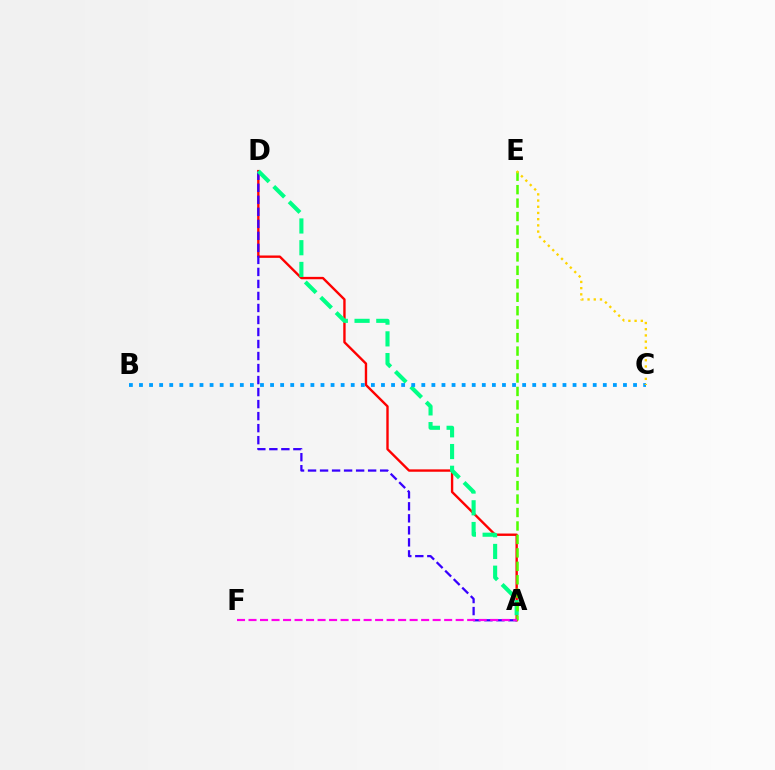{('A', 'D'): [{'color': '#ff0000', 'line_style': 'solid', 'thickness': 1.71}, {'color': '#3700ff', 'line_style': 'dashed', 'thickness': 1.63}, {'color': '#00ff86', 'line_style': 'dashed', 'thickness': 2.95}], ('A', 'E'): [{'color': '#4fff00', 'line_style': 'dashed', 'thickness': 1.83}], ('B', 'C'): [{'color': '#009eff', 'line_style': 'dotted', 'thickness': 2.74}], ('A', 'F'): [{'color': '#ff00ed', 'line_style': 'dashed', 'thickness': 1.56}], ('C', 'E'): [{'color': '#ffd500', 'line_style': 'dotted', 'thickness': 1.69}]}